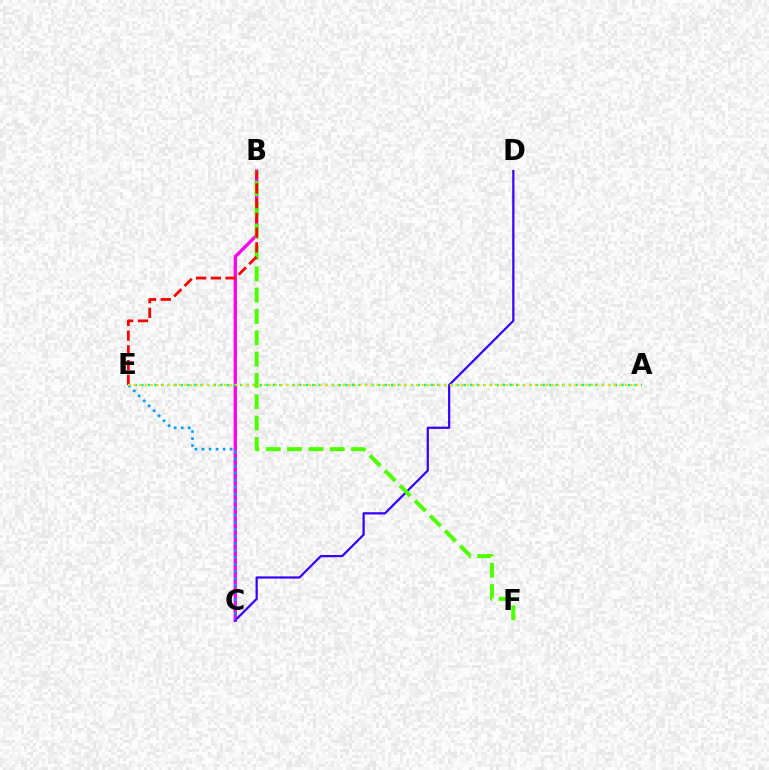{('B', 'C'): [{'color': '#ff00ed', 'line_style': 'solid', 'thickness': 2.39}], ('C', 'D'): [{'color': '#3700ff', 'line_style': 'solid', 'thickness': 1.61}], ('A', 'E'): [{'color': '#00ff86', 'line_style': 'dotted', 'thickness': 1.79}, {'color': '#ffd500', 'line_style': 'dotted', 'thickness': 1.53}], ('C', 'E'): [{'color': '#009eff', 'line_style': 'dotted', 'thickness': 1.91}], ('B', 'F'): [{'color': '#4fff00', 'line_style': 'dashed', 'thickness': 2.9}], ('B', 'E'): [{'color': '#ff0000', 'line_style': 'dashed', 'thickness': 2.0}]}